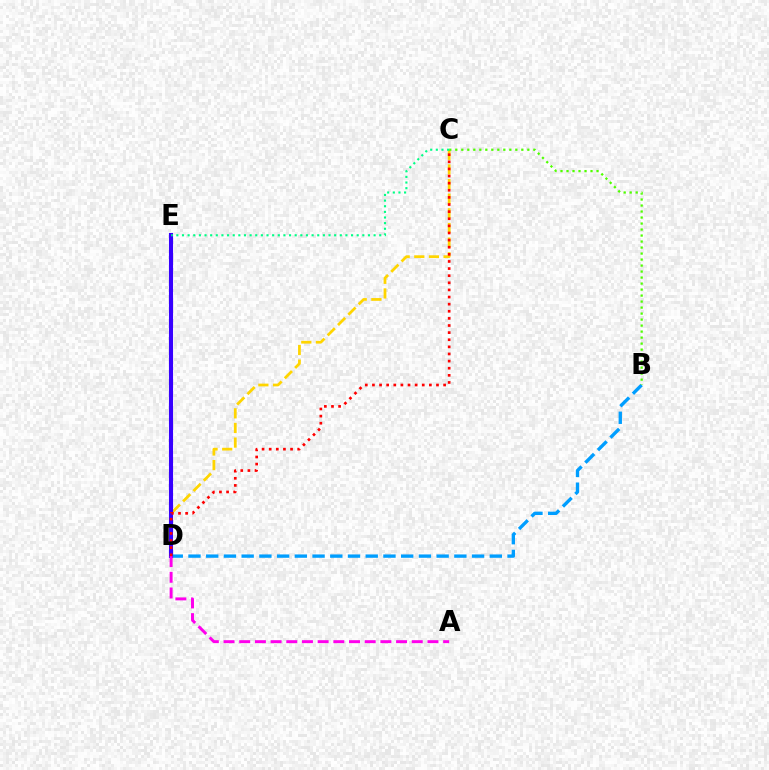{('C', 'D'): [{'color': '#ffd500', 'line_style': 'dashed', 'thickness': 1.99}, {'color': '#ff0000', 'line_style': 'dotted', 'thickness': 1.93}], ('B', 'D'): [{'color': '#009eff', 'line_style': 'dashed', 'thickness': 2.41}], ('B', 'C'): [{'color': '#4fff00', 'line_style': 'dotted', 'thickness': 1.63}], ('D', 'E'): [{'color': '#3700ff', 'line_style': 'solid', 'thickness': 2.95}], ('A', 'D'): [{'color': '#ff00ed', 'line_style': 'dashed', 'thickness': 2.13}], ('C', 'E'): [{'color': '#00ff86', 'line_style': 'dotted', 'thickness': 1.53}]}